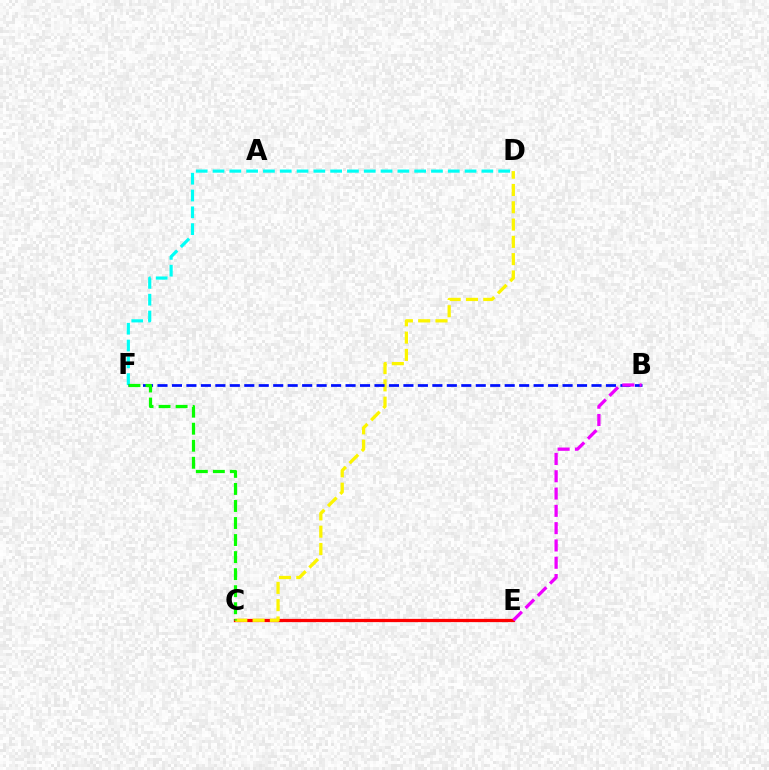{('C', 'E'): [{'color': '#ff0000', 'line_style': 'solid', 'thickness': 2.33}], ('D', 'F'): [{'color': '#00fff6', 'line_style': 'dashed', 'thickness': 2.28}], ('C', 'D'): [{'color': '#fcf500', 'line_style': 'dashed', 'thickness': 2.35}], ('B', 'F'): [{'color': '#0010ff', 'line_style': 'dashed', 'thickness': 1.97}], ('C', 'F'): [{'color': '#08ff00', 'line_style': 'dashed', 'thickness': 2.31}], ('B', 'E'): [{'color': '#ee00ff', 'line_style': 'dashed', 'thickness': 2.35}]}